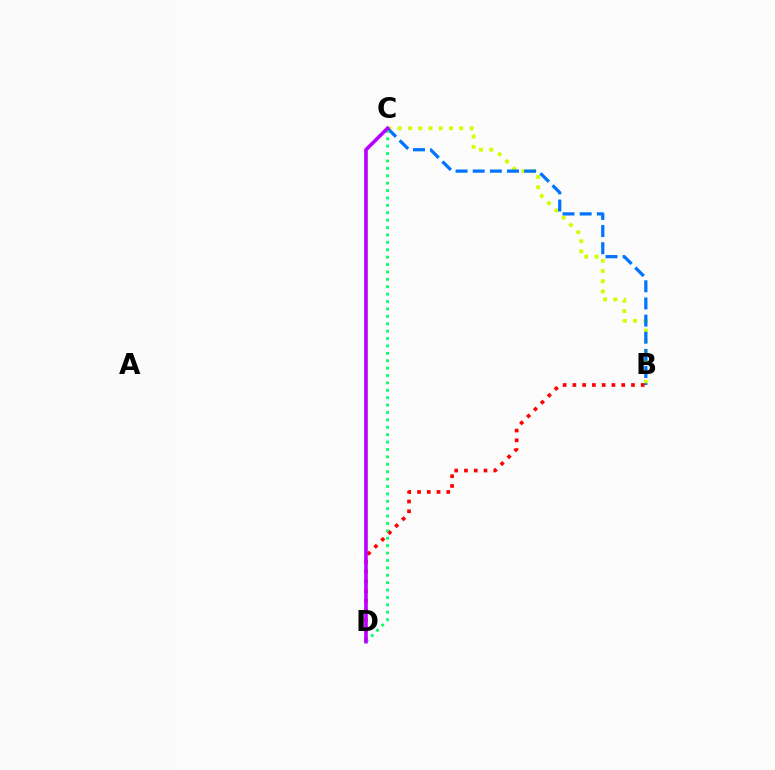{('B', 'C'): [{'color': '#d1ff00', 'line_style': 'dotted', 'thickness': 2.79}, {'color': '#0074ff', 'line_style': 'dashed', 'thickness': 2.33}], ('B', 'D'): [{'color': '#ff0000', 'line_style': 'dotted', 'thickness': 2.65}], ('C', 'D'): [{'color': '#00ff5c', 'line_style': 'dotted', 'thickness': 2.01}, {'color': '#b900ff', 'line_style': 'solid', 'thickness': 2.6}]}